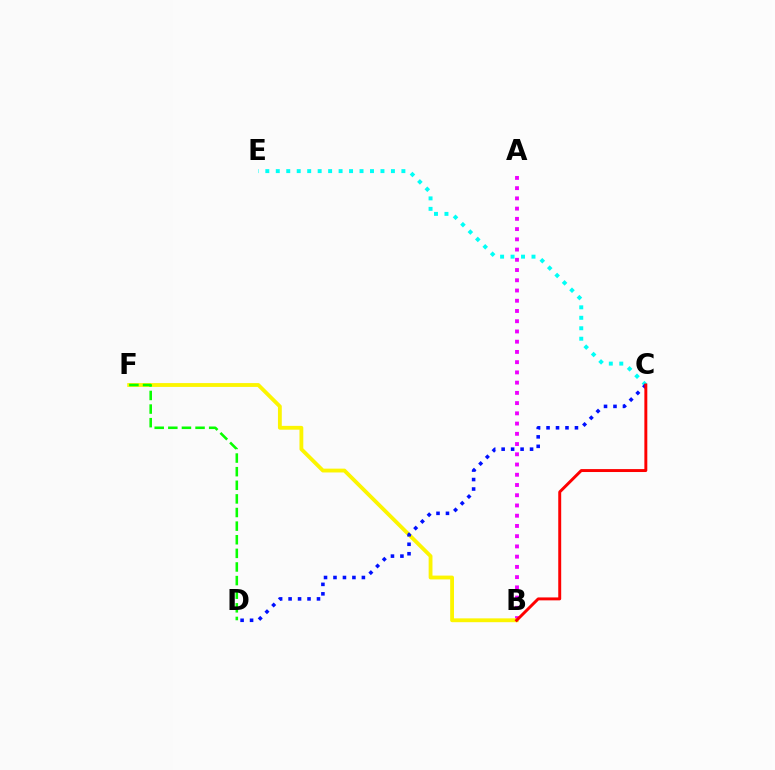{('C', 'E'): [{'color': '#00fff6', 'line_style': 'dotted', 'thickness': 2.84}], ('A', 'B'): [{'color': '#ee00ff', 'line_style': 'dotted', 'thickness': 2.78}], ('B', 'F'): [{'color': '#fcf500', 'line_style': 'solid', 'thickness': 2.76}], ('C', 'D'): [{'color': '#0010ff', 'line_style': 'dotted', 'thickness': 2.57}], ('B', 'C'): [{'color': '#ff0000', 'line_style': 'solid', 'thickness': 2.11}], ('D', 'F'): [{'color': '#08ff00', 'line_style': 'dashed', 'thickness': 1.85}]}